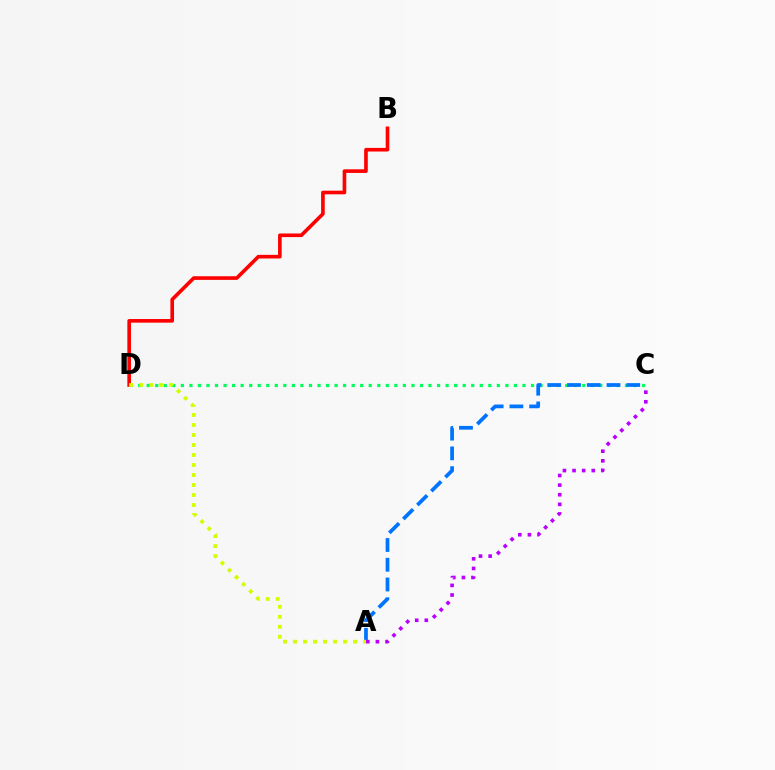{('C', 'D'): [{'color': '#00ff5c', 'line_style': 'dotted', 'thickness': 2.32}], ('B', 'D'): [{'color': '#ff0000', 'line_style': 'solid', 'thickness': 2.61}], ('A', 'C'): [{'color': '#0074ff', 'line_style': 'dashed', 'thickness': 2.68}, {'color': '#b900ff', 'line_style': 'dotted', 'thickness': 2.61}], ('A', 'D'): [{'color': '#d1ff00', 'line_style': 'dotted', 'thickness': 2.72}]}